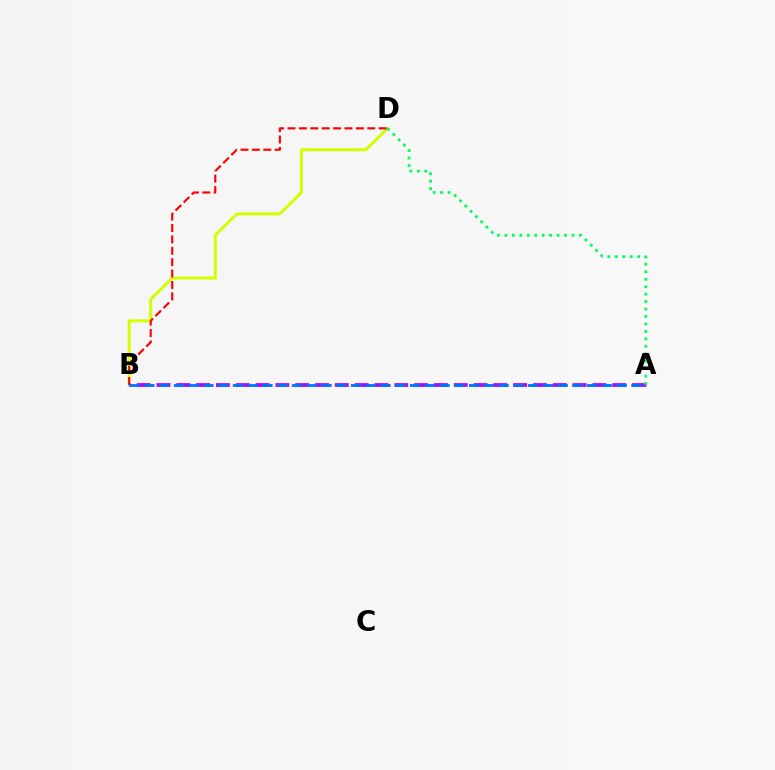{('B', 'D'): [{'color': '#d1ff00', 'line_style': 'solid', 'thickness': 2.16}, {'color': '#ff0000', 'line_style': 'dashed', 'thickness': 1.55}], ('A', 'B'): [{'color': '#b900ff', 'line_style': 'dashed', 'thickness': 2.69}, {'color': '#0074ff', 'line_style': 'dashed', 'thickness': 2.01}], ('A', 'D'): [{'color': '#00ff5c', 'line_style': 'dotted', 'thickness': 2.02}]}